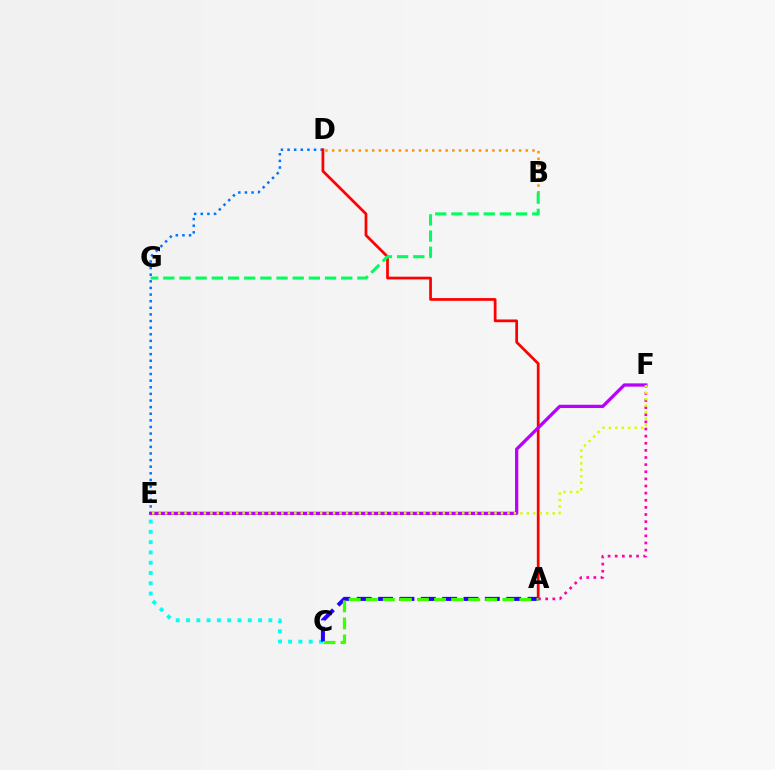{('C', 'E'): [{'color': '#00fff6', 'line_style': 'dotted', 'thickness': 2.8}], ('A', 'C'): [{'color': '#2500ff', 'line_style': 'dashed', 'thickness': 2.9}, {'color': '#3dff00', 'line_style': 'dashed', 'thickness': 2.32}], ('D', 'E'): [{'color': '#0074ff', 'line_style': 'dotted', 'thickness': 1.8}], ('A', 'D'): [{'color': '#ff0000', 'line_style': 'solid', 'thickness': 1.97}], ('A', 'F'): [{'color': '#ff00ac', 'line_style': 'dotted', 'thickness': 1.94}], ('E', 'F'): [{'color': '#b900ff', 'line_style': 'solid', 'thickness': 2.36}, {'color': '#d1ff00', 'line_style': 'dotted', 'thickness': 1.75}], ('B', 'D'): [{'color': '#ff9400', 'line_style': 'dotted', 'thickness': 1.81}], ('B', 'G'): [{'color': '#00ff5c', 'line_style': 'dashed', 'thickness': 2.2}]}